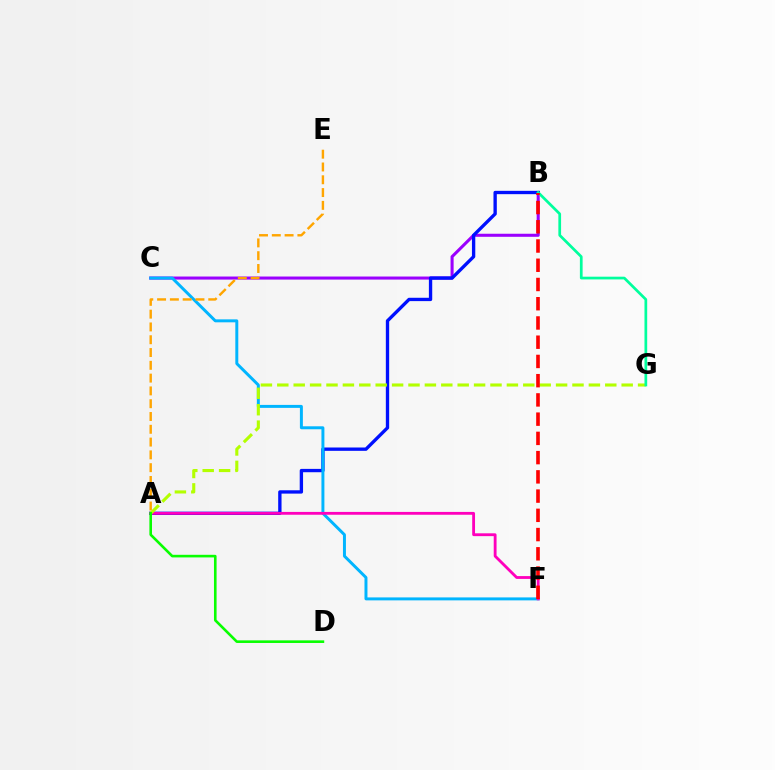{('B', 'C'): [{'color': '#9b00ff', 'line_style': 'solid', 'thickness': 2.2}], ('A', 'B'): [{'color': '#0010ff', 'line_style': 'solid', 'thickness': 2.4}], ('C', 'F'): [{'color': '#00b5ff', 'line_style': 'solid', 'thickness': 2.14}], ('A', 'E'): [{'color': '#ffa500', 'line_style': 'dashed', 'thickness': 1.74}], ('A', 'F'): [{'color': '#ff00bd', 'line_style': 'solid', 'thickness': 2.04}], ('A', 'G'): [{'color': '#b3ff00', 'line_style': 'dashed', 'thickness': 2.23}], ('B', 'G'): [{'color': '#00ff9d', 'line_style': 'solid', 'thickness': 1.96}], ('A', 'D'): [{'color': '#08ff00', 'line_style': 'solid', 'thickness': 1.88}], ('B', 'F'): [{'color': '#ff0000', 'line_style': 'dashed', 'thickness': 2.61}]}